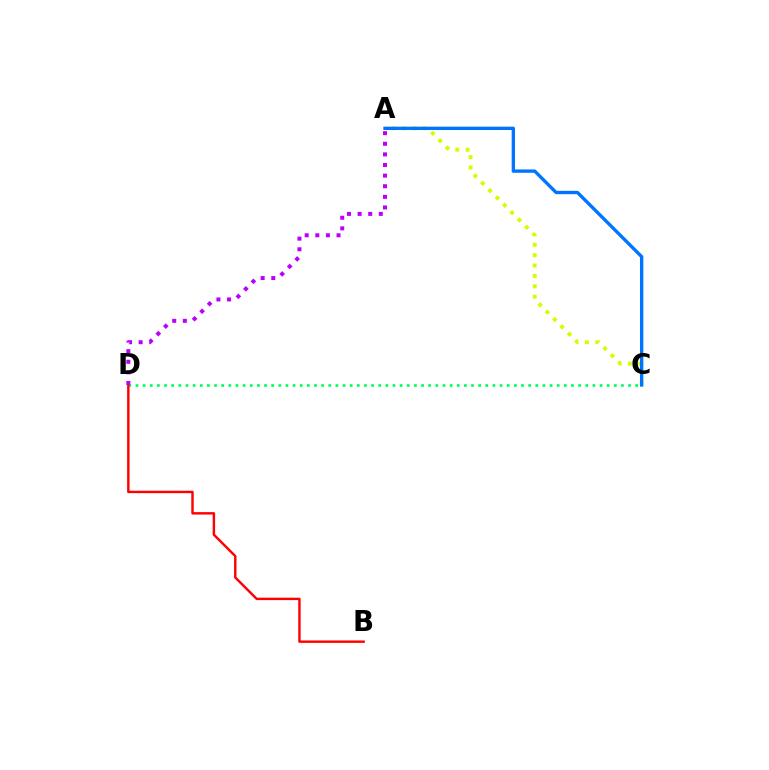{('A', 'C'): [{'color': '#d1ff00', 'line_style': 'dotted', 'thickness': 2.82}, {'color': '#0074ff', 'line_style': 'solid', 'thickness': 2.4}], ('C', 'D'): [{'color': '#00ff5c', 'line_style': 'dotted', 'thickness': 1.94}], ('B', 'D'): [{'color': '#ff0000', 'line_style': 'solid', 'thickness': 1.74}], ('A', 'D'): [{'color': '#b900ff', 'line_style': 'dotted', 'thickness': 2.88}]}